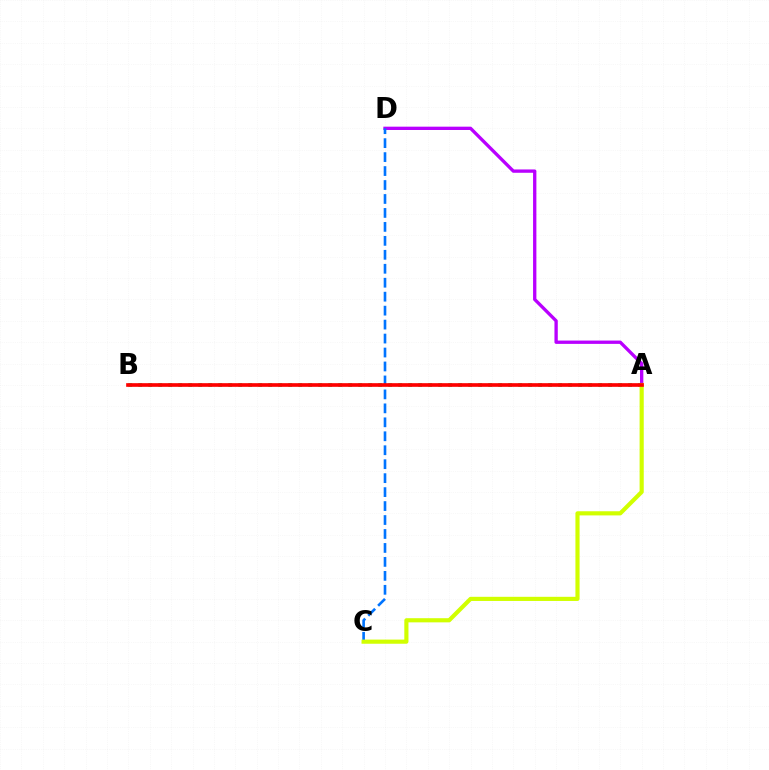{('A', 'B'): [{'color': '#00ff5c', 'line_style': 'dotted', 'thickness': 2.72}, {'color': '#ff0000', 'line_style': 'solid', 'thickness': 2.64}], ('A', 'D'): [{'color': '#b900ff', 'line_style': 'solid', 'thickness': 2.39}], ('C', 'D'): [{'color': '#0074ff', 'line_style': 'dashed', 'thickness': 1.9}], ('A', 'C'): [{'color': '#d1ff00', 'line_style': 'solid', 'thickness': 2.99}]}